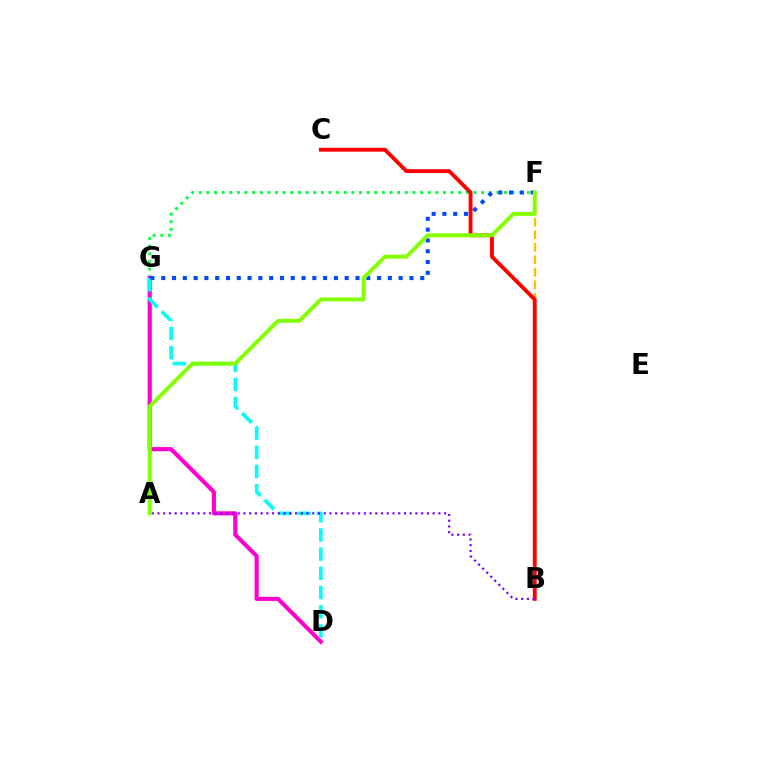{('F', 'G'): [{'color': '#00ff39', 'line_style': 'dotted', 'thickness': 2.07}, {'color': '#004bff', 'line_style': 'dotted', 'thickness': 2.93}], ('D', 'G'): [{'color': '#ff00cf', 'line_style': 'solid', 'thickness': 2.97}, {'color': '#00fff6', 'line_style': 'dashed', 'thickness': 2.61}], ('B', 'F'): [{'color': '#ffbd00', 'line_style': 'dashed', 'thickness': 1.7}], ('B', 'C'): [{'color': '#ff0000', 'line_style': 'solid', 'thickness': 2.78}], ('A', 'B'): [{'color': '#7200ff', 'line_style': 'dotted', 'thickness': 1.56}], ('A', 'F'): [{'color': '#84ff00', 'line_style': 'solid', 'thickness': 2.85}]}